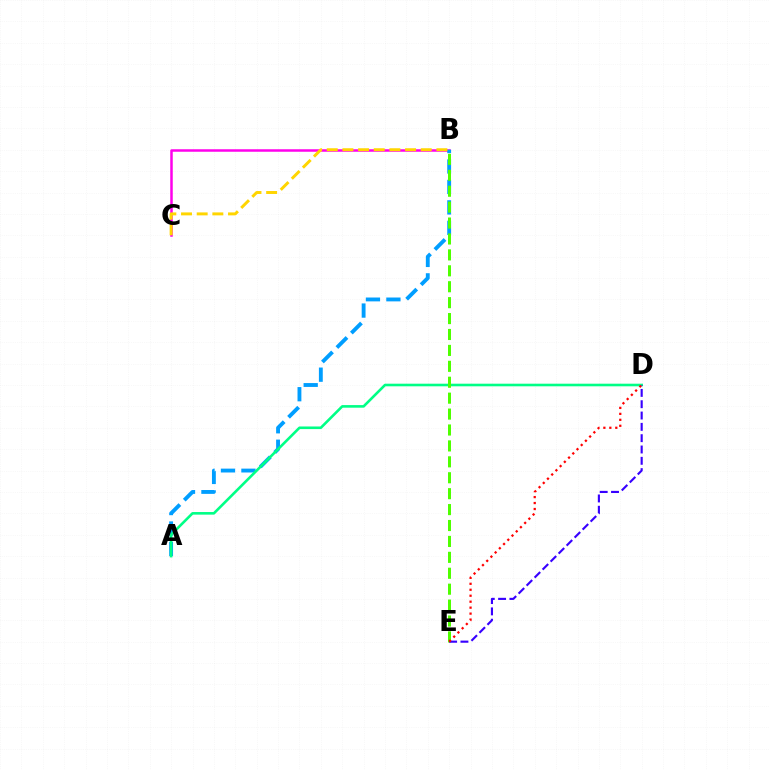{('B', 'C'): [{'color': '#ff00ed', 'line_style': 'solid', 'thickness': 1.8}, {'color': '#ffd500', 'line_style': 'dashed', 'thickness': 2.13}], ('A', 'B'): [{'color': '#009eff', 'line_style': 'dashed', 'thickness': 2.78}], ('A', 'D'): [{'color': '#00ff86', 'line_style': 'solid', 'thickness': 1.88}], ('B', 'E'): [{'color': '#4fff00', 'line_style': 'dashed', 'thickness': 2.16}], ('D', 'E'): [{'color': '#3700ff', 'line_style': 'dashed', 'thickness': 1.54}, {'color': '#ff0000', 'line_style': 'dotted', 'thickness': 1.62}]}